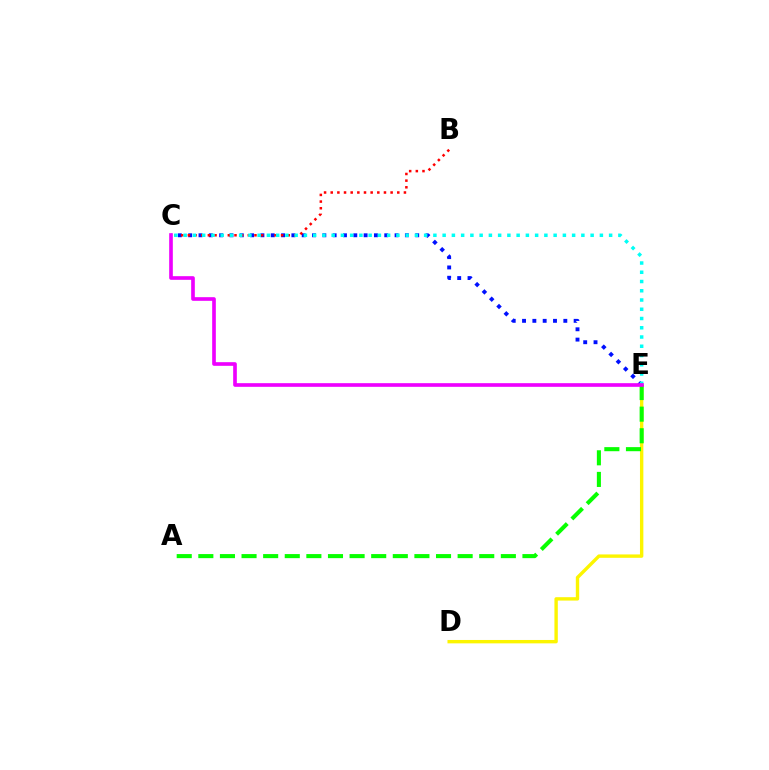{('D', 'E'): [{'color': '#fcf500', 'line_style': 'solid', 'thickness': 2.43}], ('A', 'E'): [{'color': '#08ff00', 'line_style': 'dashed', 'thickness': 2.94}], ('C', 'E'): [{'color': '#0010ff', 'line_style': 'dotted', 'thickness': 2.8}, {'color': '#00fff6', 'line_style': 'dotted', 'thickness': 2.51}, {'color': '#ee00ff', 'line_style': 'solid', 'thickness': 2.63}], ('B', 'C'): [{'color': '#ff0000', 'line_style': 'dotted', 'thickness': 1.81}]}